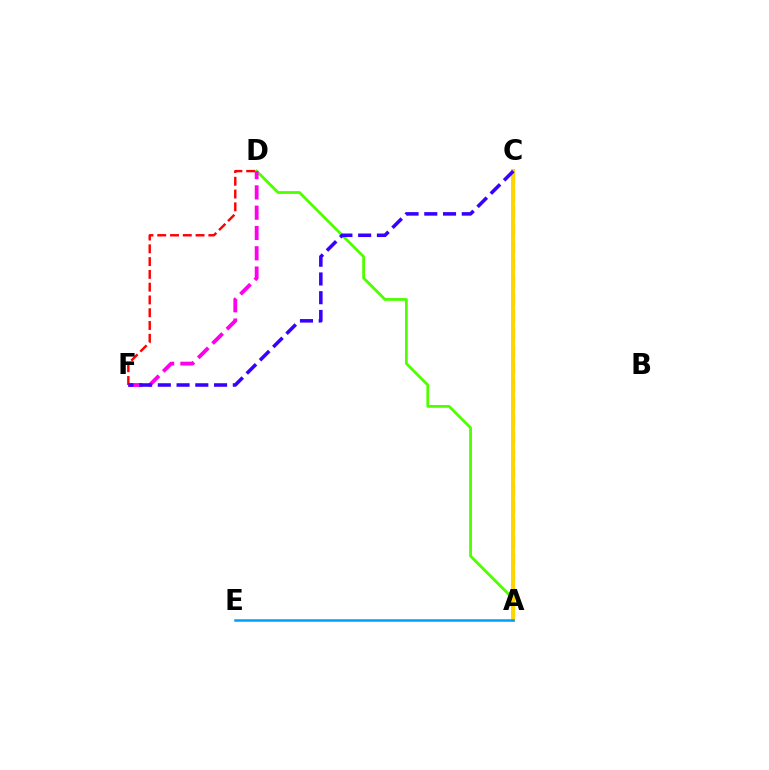{('A', 'C'): [{'color': '#00ff86', 'line_style': 'dashed', 'thickness': 2.36}, {'color': '#ffd500', 'line_style': 'solid', 'thickness': 2.84}], ('A', 'D'): [{'color': '#4fff00', 'line_style': 'solid', 'thickness': 2.0}], ('D', 'F'): [{'color': '#ff0000', 'line_style': 'dashed', 'thickness': 1.74}, {'color': '#ff00ed', 'line_style': 'dashed', 'thickness': 2.76}], ('A', 'E'): [{'color': '#009eff', 'line_style': 'solid', 'thickness': 1.81}], ('C', 'F'): [{'color': '#3700ff', 'line_style': 'dashed', 'thickness': 2.55}]}